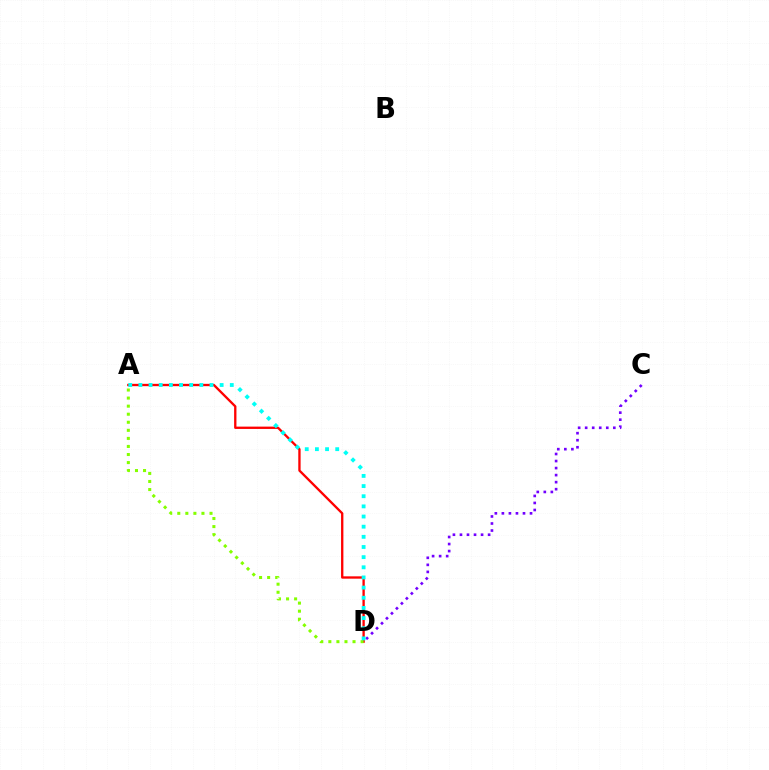{('A', 'D'): [{'color': '#ff0000', 'line_style': 'solid', 'thickness': 1.68}, {'color': '#84ff00', 'line_style': 'dotted', 'thickness': 2.19}, {'color': '#00fff6', 'line_style': 'dotted', 'thickness': 2.76}], ('C', 'D'): [{'color': '#7200ff', 'line_style': 'dotted', 'thickness': 1.91}]}